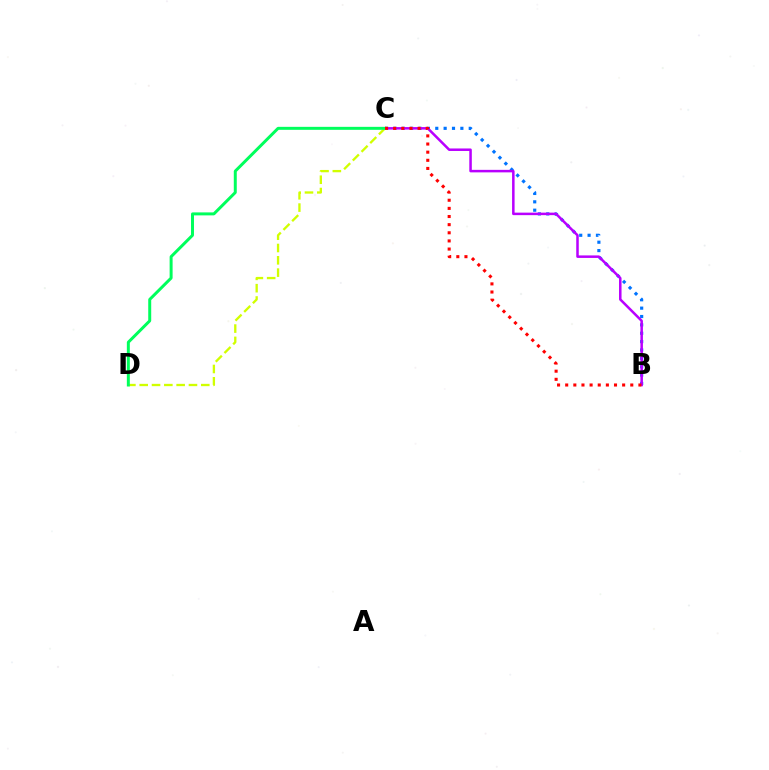{('B', 'C'): [{'color': '#0074ff', 'line_style': 'dotted', 'thickness': 2.27}, {'color': '#b900ff', 'line_style': 'solid', 'thickness': 1.81}, {'color': '#ff0000', 'line_style': 'dotted', 'thickness': 2.21}], ('C', 'D'): [{'color': '#d1ff00', 'line_style': 'dashed', 'thickness': 1.67}, {'color': '#00ff5c', 'line_style': 'solid', 'thickness': 2.14}]}